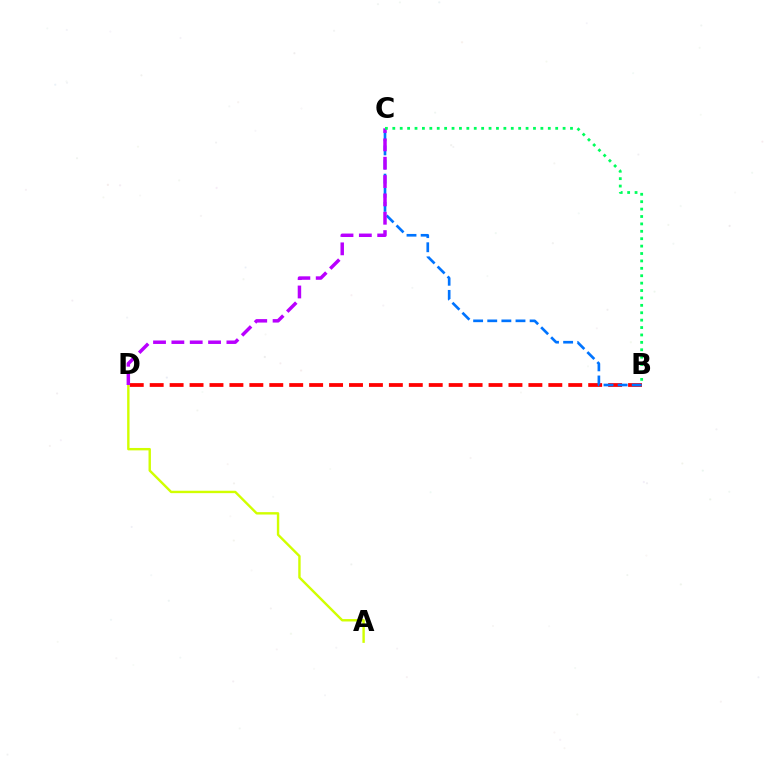{('A', 'D'): [{'color': '#d1ff00', 'line_style': 'solid', 'thickness': 1.73}], ('B', 'D'): [{'color': '#ff0000', 'line_style': 'dashed', 'thickness': 2.71}], ('B', 'C'): [{'color': '#0074ff', 'line_style': 'dashed', 'thickness': 1.92}, {'color': '#00ff5c', 'line_style': 'dotted', 'thickness': 2.01}], ('C', 'D'): [{'color': '#b900ff', 'line_style': 'dashed', 'thickness': 2.49}]}